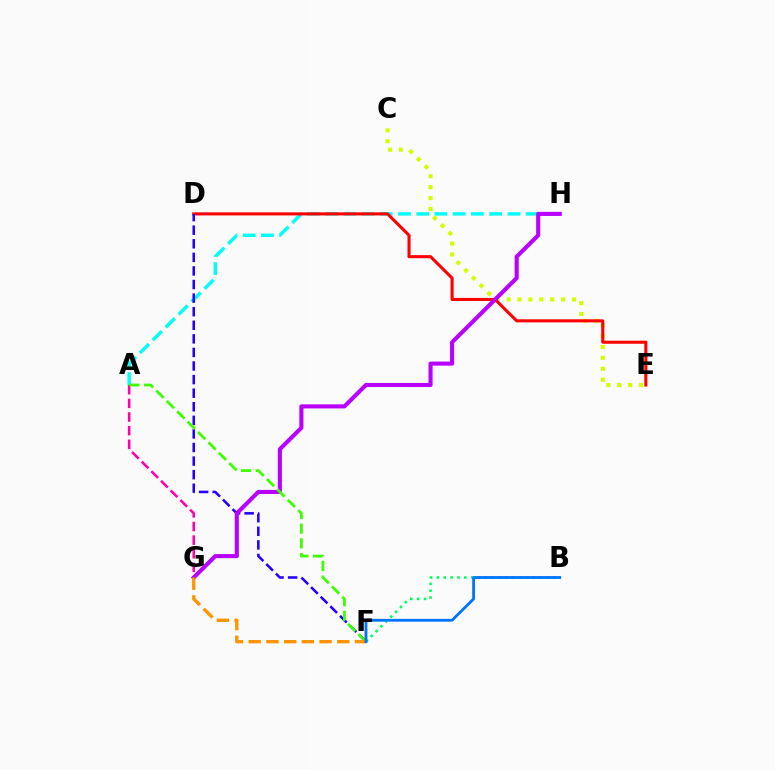{('C', 'E'): [{'color': '#d1ff00', 'line_style': 'dotted', 'thickness': 2.96}], ('A', 'H'): [{'color': '#00fff6', 'line_style': 'dashed', 'thickness': 2.48}], ('A', 'G'): [{'color': '#ff00ac', 'line_style': 'dashed', 'thickness': 1.85}], ('D', 'E'): [{'color': '#ff0000', 'line_style': 'solid', 'thickness': 2.21}], ('D', 'F'): [{'color': '#2500ff', 'line_style': 'dashed', 'thickness': 1.85}], ('G', 'H'): [{'color': '#b900ff', 'line_style': 'solid', 'thickness': 2.94}], ('A', 'F'): [{'color': '#3dff00', 'line_style': 'dashed', 'thickness': 2.0}], ('F', 'G'): [{'color': '#ff9400', 'line_style': 'dashed', 'thickness': 2.41}], ('B', 'F'): [{'color': '#00ff5c', 'line_style': 'dotted', 'thickness': 1.86}, {'color': '#0074ff', 'line_style': 'solid', 'thickness': 2.03}]}